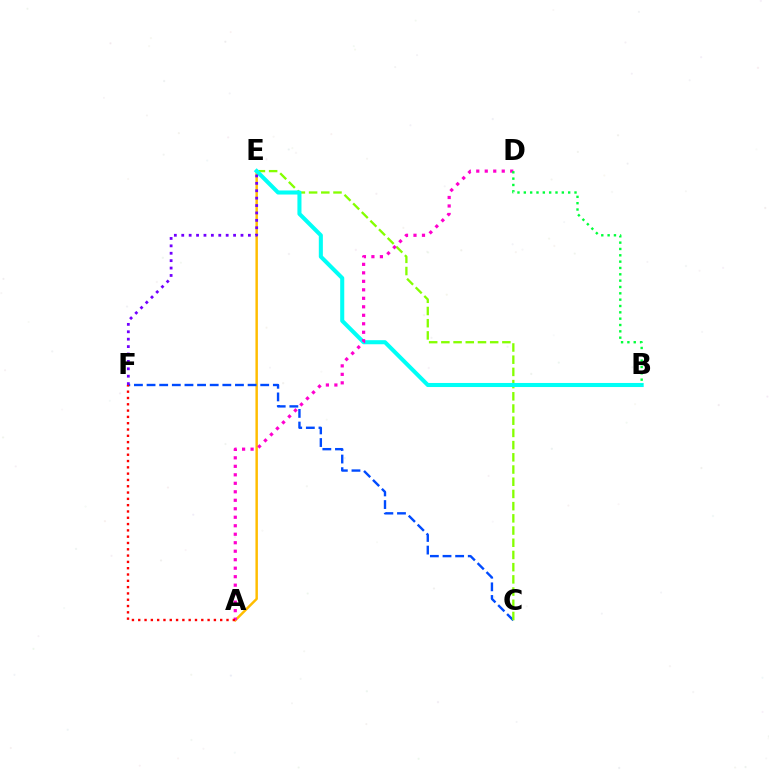{('A', 'E'): [{'color': '#ffbd00', 'line_style': 'solid', 'thickness': 1.77}], ('C', 'F'): [{'color': '#004bff', 'line_style': 'dashed', 'thickness': 1.72}], ('C', 'E'): [{'color': '#84ff00', 'line_style': 'dashed', 'thickness': 1.66}], ('B', 'E'): [{'color': '#00fff6', 'line_style': 'solid', 'thickness': 2.92}], ('A', 'D'): [{'color': '#ff00cf', 'line_style': 'dotted', 'thickness': 2.31}], ('B', 'D'): [{'color': '#00ff39', 'line_style': 'dotted', 'thickness': 1.72}], ('E', 'F'): [{'color': '#7200ff', 'line_style': 'dotted', 'thickness': 2.01}], ('A', 'F'): [{'color': '#ff0000', 'line_style': 'dotted', 'thickness': 1.71}]}